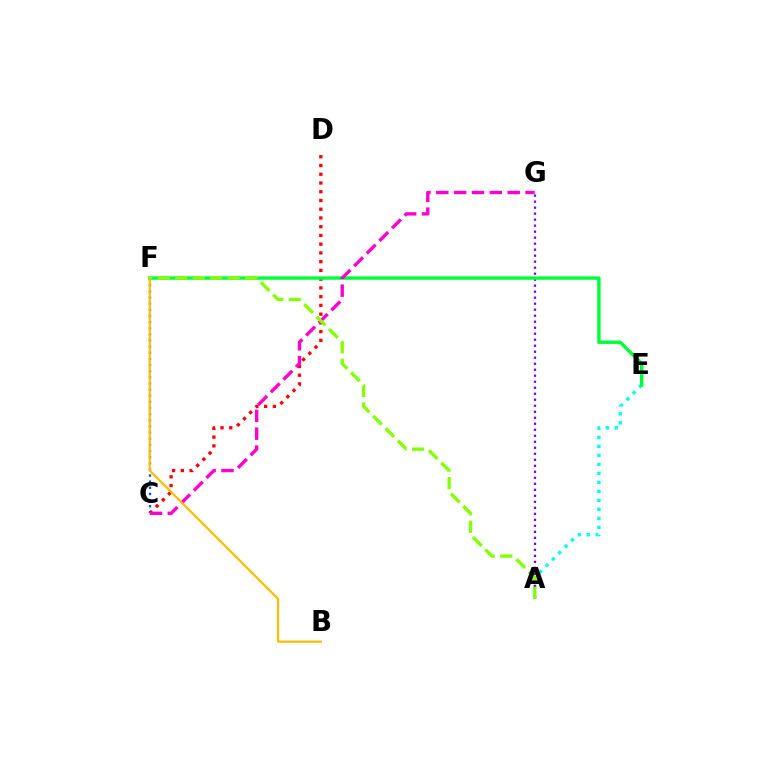{('C', 'D'): [{'color': '#ff0000', 'line_style': 'dotted', 'thickness': 2.38}], ('A', 'E'): [{'color': '#00fff6', 'line_style': 'dotted', 'thickness': 2.44}], ('A', 'G'): [{'color': '#7200ff', 'line_style': 'dotted', 'thickness': 1.63}], ('C', 'F'): [{'color': '#004bff', 'line_style': 'dotted', 'thickness': 1.67}], ('E', 'F'): [{'color': '#00ff39', 'line_style': 'solid', 'thickness': 2.45}], ('C', 'G'): [{'color': '#ff00cf', 'line_style': 'dashed', 'thickness': 2.42}], ('B', 'F'): [{'color': '#ffbd00', 'line_style': 'solid', 'thickness': 1.6}], ('A', 'F'): [{'color': '#84ff00', 'line_style': 'dashed', 'thickness': 2.38}]}